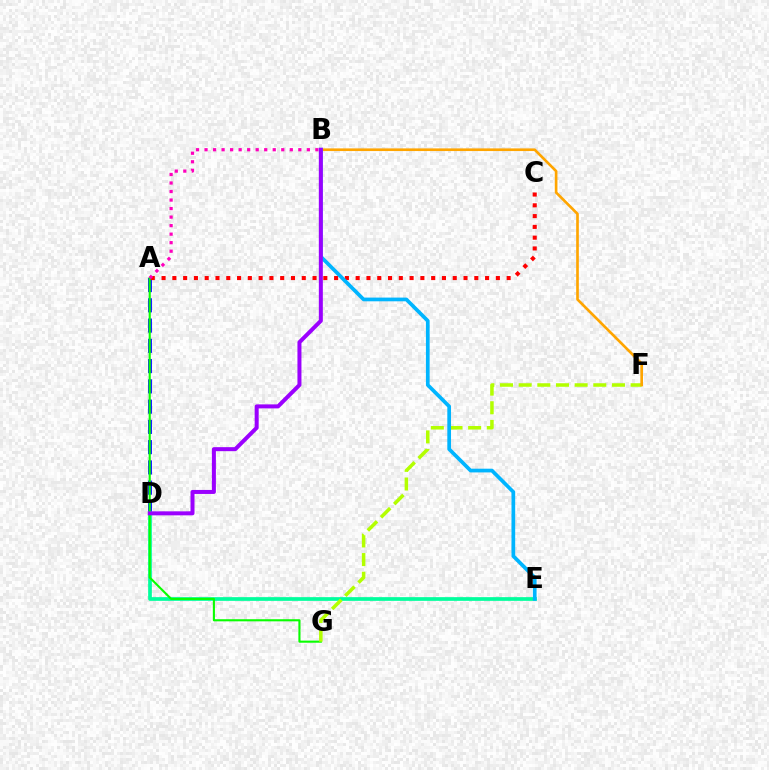{('A', 'D'): [{'color': '#0010ff', 'line_style': 'dashed', 'thickness': 2.75}], ('A', 'C'): [{'color': '#ff0000', 'line_style': 'dotted', 'thickness': 2.93}], ('D', 'E'): [{'color': '#00ff9d', 'line_style': 'solid', 'thickness': 2.67}], ('A', 'G'): [{'color': '#08ff00', 'line_style': 'solid', 'thickness': 1.52}], ('F', 'G'): [{'color': '#b3ff00', 'line_style': 'dashed', 'thickness': 2.53}], ('B', 'F'): [{'color': '#ffa500', 'line_style': 'solid', 'thickness': 1.91}], ('B', 'E'): [{'color': '#00b5ff', 'line_style': 'solid', 'thickness': 2.67}], ('A', 'B'): [{'color': '#ff00bd', 'line_style': 'dotted', 'thickness': 2.32}], ('B', 'D'): [{'color': '#9b00ff', 'line_style': 'solid', 'thickness': 2.88}]}